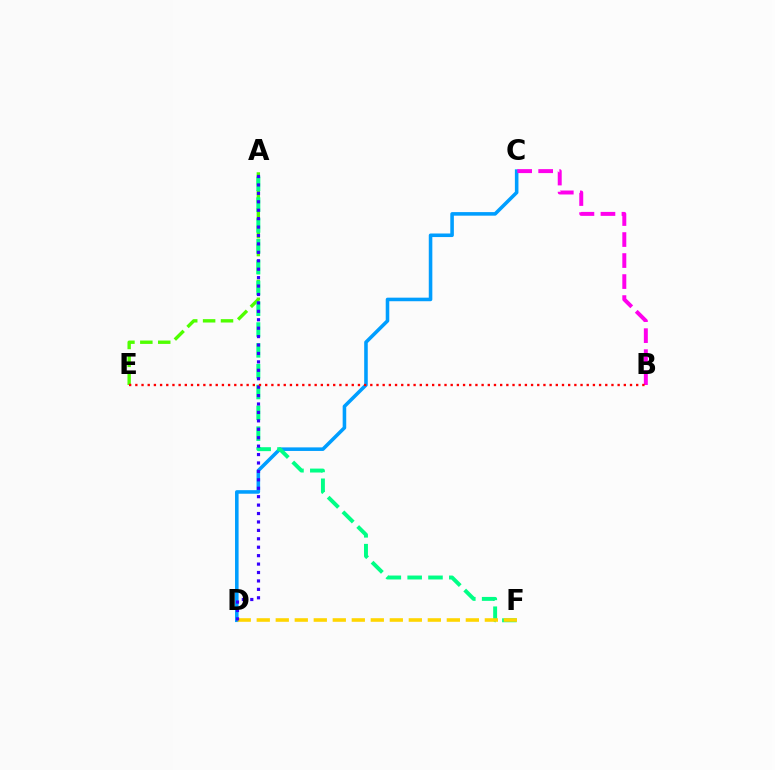{('C', 'D'): [{'color': '#009eff', 'line_style': 'solid', 'thickness': 2.57}], ('A', 'E'): [{'color': '#4fff00', 'line_style': 'dashed', 'thickness': 2.43}], ('A', 'F'): [{'color': '#00ff86', 'line_style': 'dashed', 'thickness': 2.83}], ('B', 'C'): [{'color': '#ff00ed', 'line_style': 'dashed', 'thickness': 2.85}], ('D', 'F'): [{'color': '#ffd500', 'line_style': 'dashed', 'thickness': 2.58}], ('A', 'D'): [{'color': '#3700ff', 'line_style': 'dotted', 'thickness': 2.29}], ('B', 'E'): [{'color': '#ff0000', 'line_style': 'dotted', 'thickness': 1.68}]}